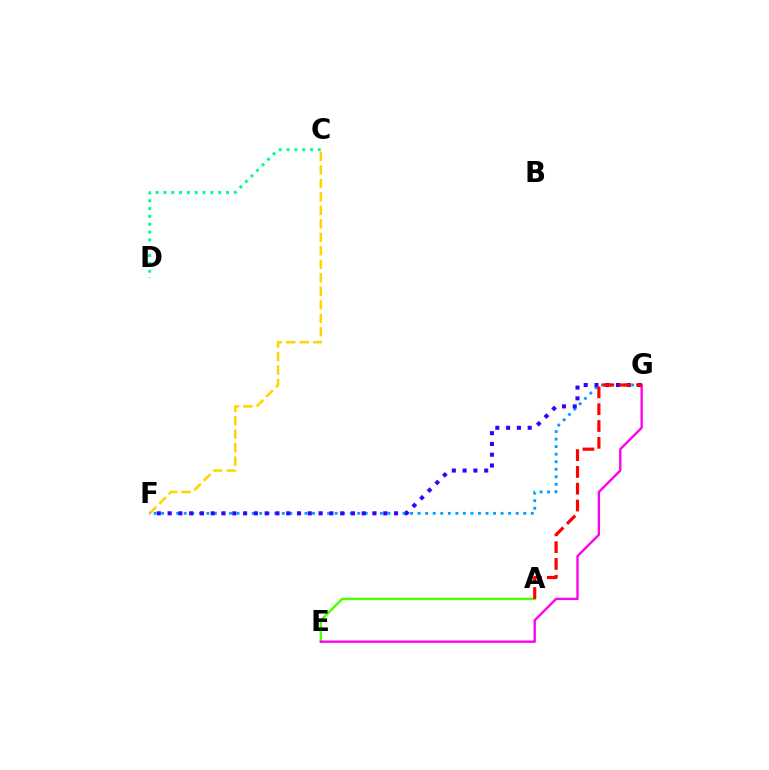{('F', 'G'): [{'color': '#009eff', 'line_style': 'dotted', 'thickness': 2.05}, {'color': '#3700ff', 'line_style': 'dotted', 'thickness': 2.93}], ('C', 'D'): [{'color': '#00ff86', 'line_style': 'dotted', 'thickness': 2.13}], ('C', 'F'): [{'color': '#ffd500', 'line_style': 'dashed', 'thickness': 1.83}], ('A', 'E'): [{'color': '#4fff00', 'line_style': 'solid', 'thickness': 1.76}], ('E', 'G'): [{'color': '#ff00ed', 'line_style': 'solid', 'thickness': 1.7}], ('A', 'G'): [{'color': '#ff0000', 'line_style': 'dashed', 'thickness': 2.28}]}